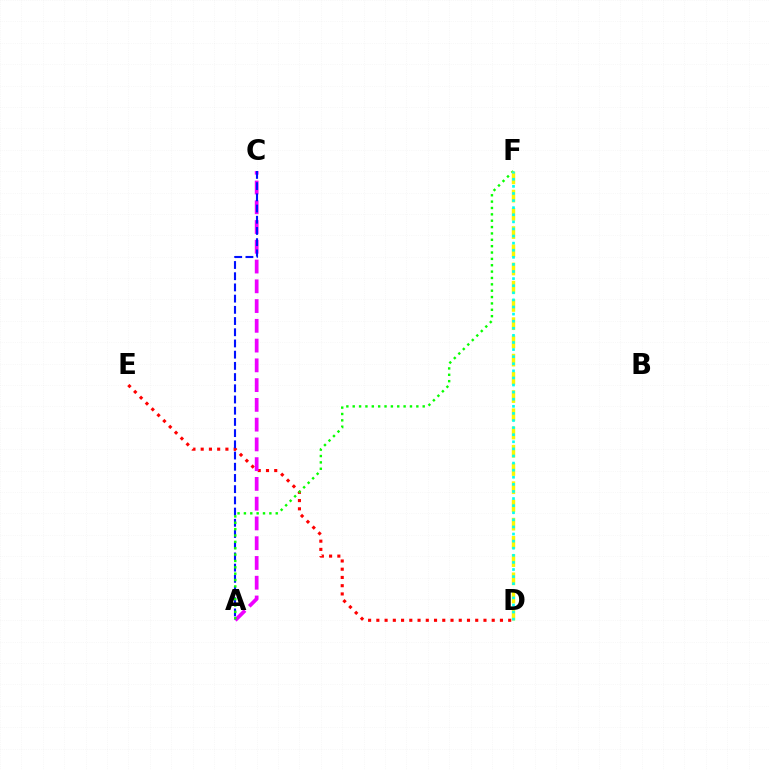{('D', 'E'): [{'color': '#ff0000', 'line_style': 'dotted', 'thickness': 2.24}], ('A', 'C'): [{'color': '#ee00ff', 'line_style': 'dashed', 'thickness': 2.68}, {'color': '#0010ff', 'line_style': 'dashed', 'thickness': 1.52}], ('A', 'F'): [{'color': '#08ff00', 'line_style': 'dotted', 'thickness': 1.73}], ('D', 'F'): [{'color': '#fcf500', 'line_style': 'dashed', 'thickness': 2.48}, {'color': '#00fff6', 'line_style': 'dotted', 'thickness': 1.93}]}